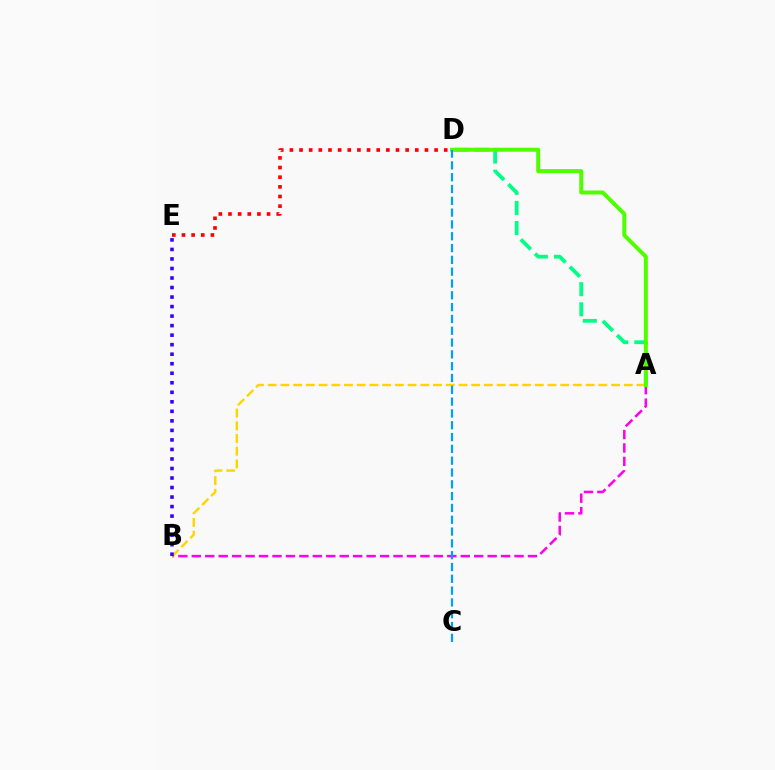{('A', 'B'): [{'color': '#ff00ed', 'line_style': 'dashed', 'thickness': 1.83}, {'color': '#ffd500', 'line_style': 'dashed', 'thickness': 1.73}], ('A', 'D'): [{'color': '#00ff86', 'line_style': 'dashed', 'thickness': 2.73}, {'color': '#4fff00', 'line_style': 'solid', 'thickness': 2.87}], ('D', 'E'): [{'color': '#ff0000', 'line_style': 'dotted', 'thickness': 2.62}], ('B', 'E'): [{'color': '#3700ff', 'line_style': 'dotted', 'thickness': 2.59}], ('C', 'D'): [{'color': '#009eff', 'line_style': 'dashed', 'thickness': 1.6}]}